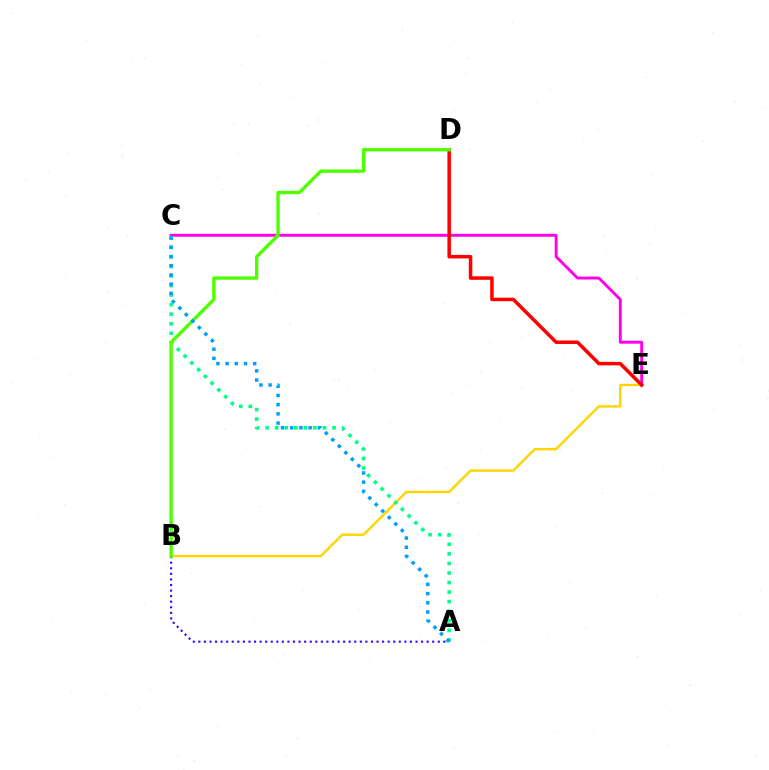{('A', 'B'): [{'color': '#3700ff', 'line_style': 'dotted', 'thickness': 1.51}], ('B', 'E'): [{'color': '#ffd500', 'line_style': 'solid', 'thickness': 1.73}], ('C', 'E'): [{'color': '#ff00ed', 'line_style': 'solid', 'thickness': 2.1}], ('D', 'E'): [{'color': '#ff0000', 'line_style': 'solid', 'thickness': 2.53}], ('A', 'C'): [{'color': '#00ff86', 'line_style': 'dotted', 'thickness': 2.6}, {'color': '#009eff', 'line_style': 'dotted', 'thickness': 2.5}], ('B', 'D'): [{'color': '#4fff00', 'line_style': 'solid', 'thickness': 2.42}]}